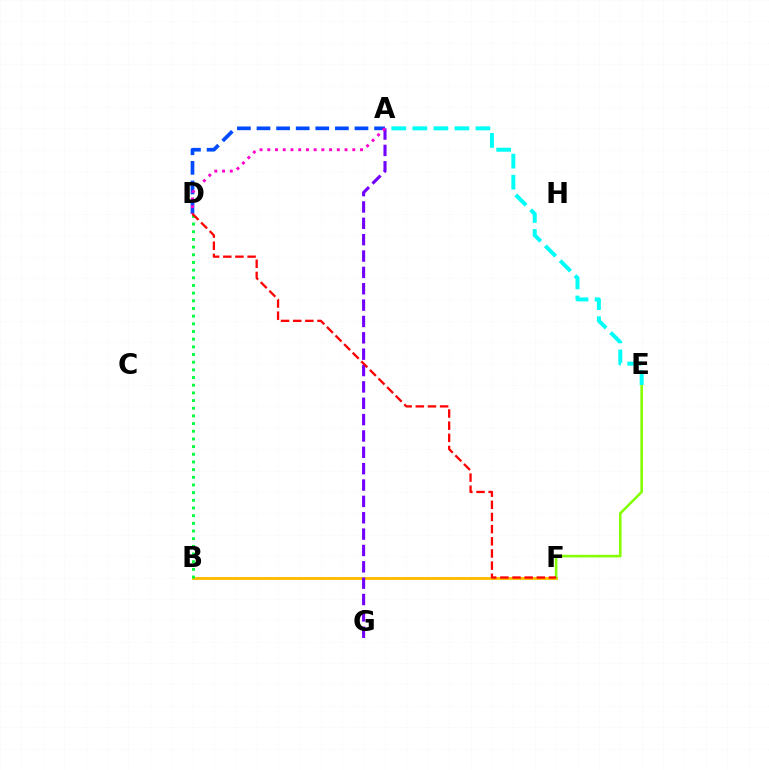{('B', 'F'): [{'color': '#ffbd00', 'line_style': 'solid', 'thickness': 2.08}], ('E', 'F'): [{'color': '#84ff00', 'line_style': 'solid', 'thickness': 1.86}], ('A', 'D'): [{'color': '#004bff', 'line_style': 'dashed', 'thickness': 2.66}, {'color': '#ff00cf', 'line_style': 'dotted', 'thickness': 2.1}], ('B', 'D'): [{'color': '#00ff39', 'line_style': 'dotted', 'thickness': 2.08}], ('A', 'G'): [{'color': '#7200ff', 'line_style': 'dashed', 'thickness': 2.22}], ('A', 'E'): [{'color': '#00fff6', 'line_style': 'dashed', 'thickness': 2.86}], ('D', 'F'): [{'color': '#ff0000', 'line_style': 'dashed', 'thickness': 1.65}]}